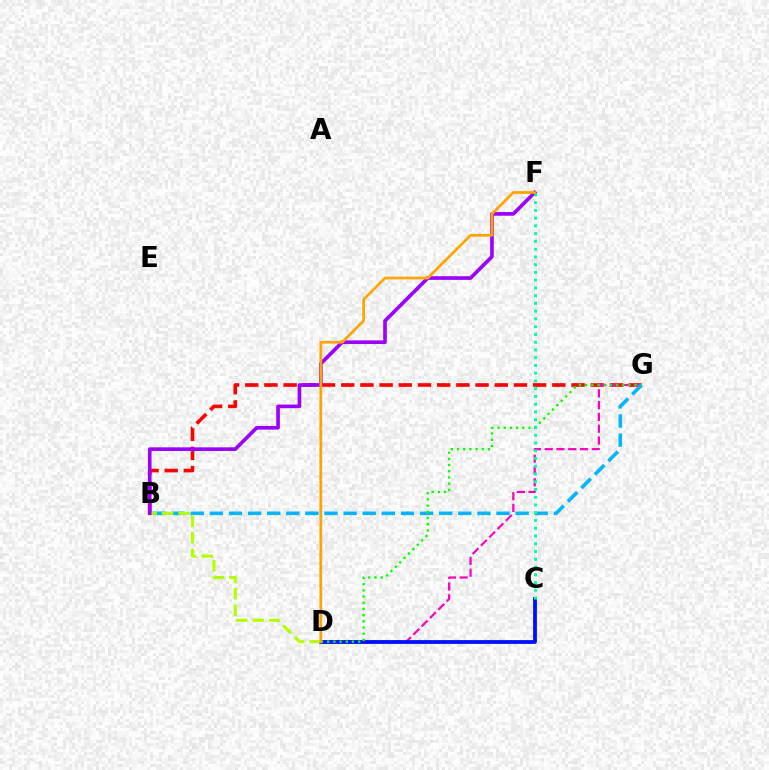{('B', 'G'): [{'color': '#ff0000', 'line_style': 'dashed', 'thickness': 2.61}, {'color': '#00b5ff', 'line_style': 'dashed', 'thickness': 2.6}], ('D', 'G'): [{'color': '#ff00bd', 'line_style': 'dashed', 'thickness': 1.6}, {'color': '#08ff00', 'line_style': 'dotted', 'thickness': 1.68}], ('C', 'D'): [{'color': '#0010ff', 'line_style': 'solid', 'thickness': 2.73}], ('B', 'D'): [{'color': '#b3ff00', 'line_style': 'dashed', 'thickness': 2.24}], ('B', 'F'): [{'color': '#9b00ff', 'line_style': 'solid', 'thickness': 2.63}], ('C', 'F'): [{'color': '#00ff9d', 'line_style': 'dotted', 'thickness': 2.11}], ('D', 'F'): [{'color': '#ffa500', 'line_style': 'solid', 'thickness': 1.98}]}